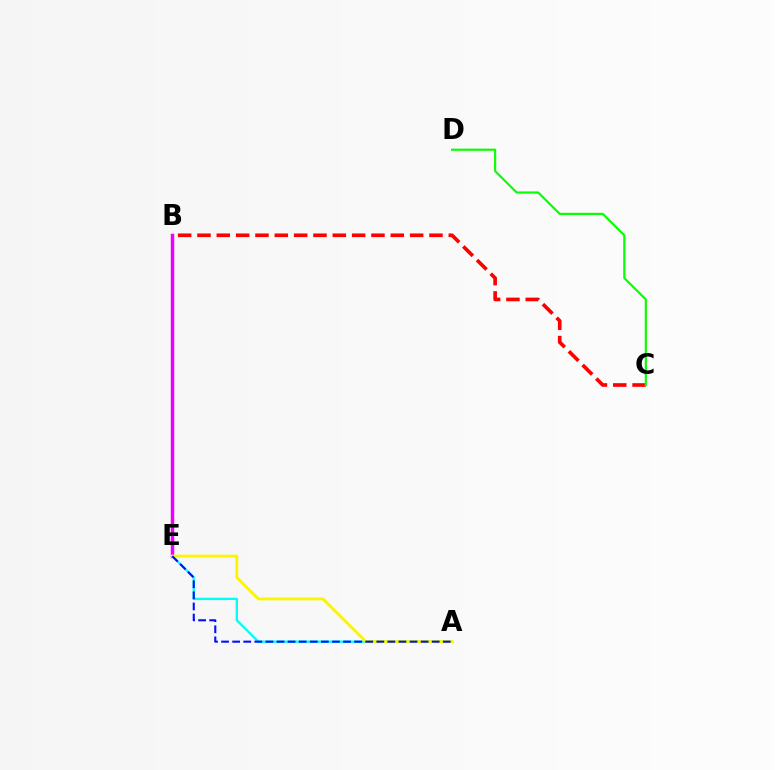{('A', 'E'): [{'color': '#00fff6', 'line_style': 'solid', 'thickness': 1.68}, {'color': '#fcf500', 'line_style': 'solid', 'thickness': 2.08}, {'color': '#0010ff', 'line_style': 'dashed', 'thickness': 1.51}], ('B', 'E'): [{'color': '#ee00ff', 'line_style': 'solid', 'thickness': 2.48}], ('B', 'C'): [{'color': '#ff0000', 'line_style': 'dashed', 'thickness': 2.63}], ('C', 'D'): [{'color': '#08ff00', 'line_style': 'solid', 'thickness': 1.56}]}